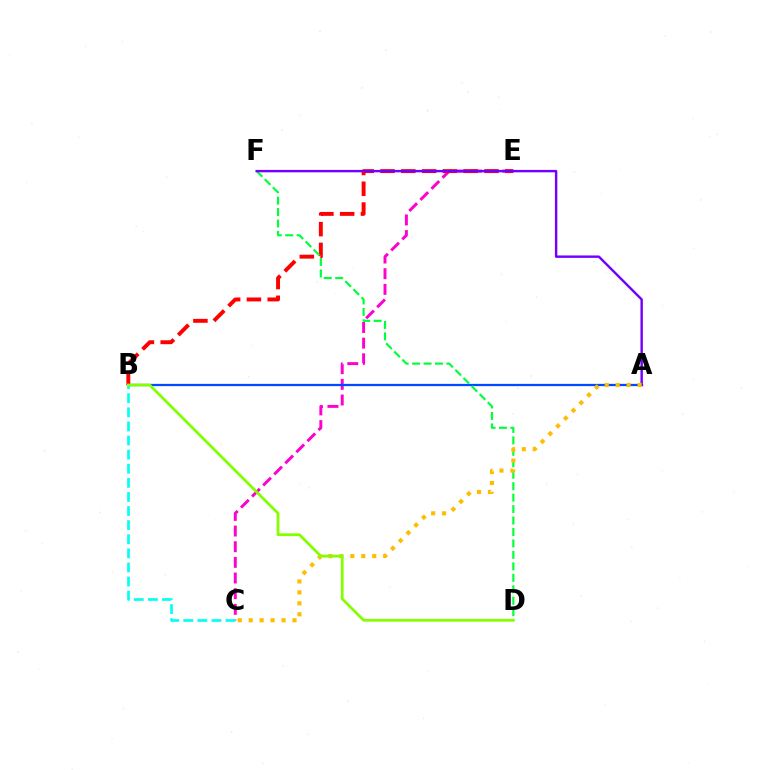{('C', 'E'): [{'color': '#ff00cf', 'line_style': 'dashed', 'thickness': 2.13}], ('A', 'B'): [{'color': '#004bff', 'line_style': 'solid', 'thickness': 1.63}], ('B', 'C'): [{'color': '#00fff6', 'line_style': 'dashed', 'thickness': 1.92}], ('B', 'E'): [{'color': '#ff0000', 'line_style': 'dashed', 'thickness': 2.82}], ('D', 'F'): [{'color': '#00ff39', 'line_style': 'dashed', 'thickness': 1.56}], ('A', 'F'): [{'color': '#7200ff', 'line_style': 'solid', 'thickness': 1.74}], ('A', 'C'): [{'color': '#ffbd00', 'line_style': 'dotted', 'thickness': 2.97}], ('B', 'D'): [{'color': '#84ff00', 'line_style': 'solid', 'thickness': 1.99}]}